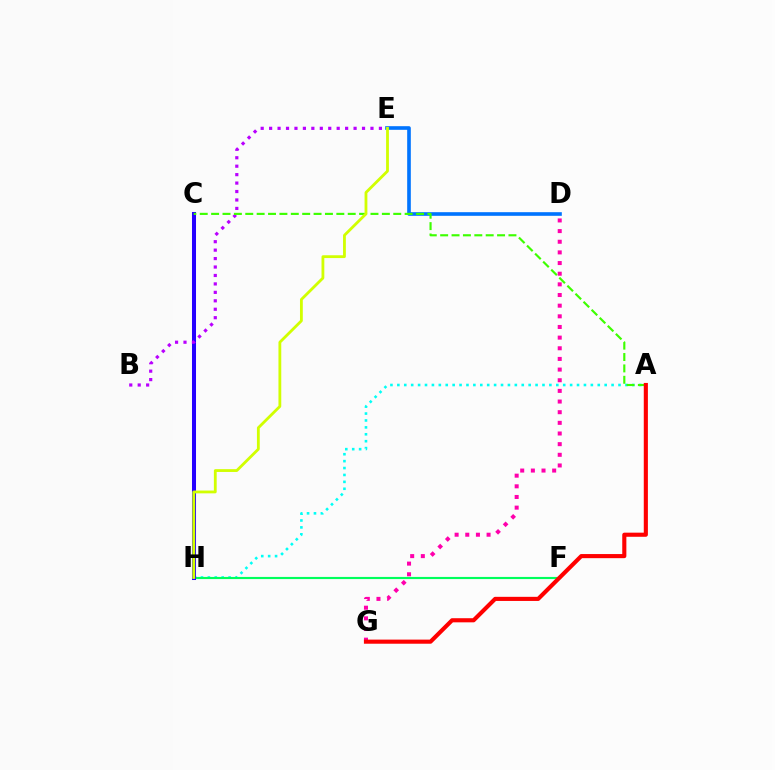{('D', 'E'): [{'color': '#0074ff', 'line_style': 'solid', 'thickness': 2.62}], ('A', 'H'): [{'color': '#00fff6', 'line_style': 'dotted', 'thickness': 1.88}], ('C', 'H'): [{'color': '#ff9400', 'line_style': 'solid', 'thickness': 1.97}, {'color': '#2500ff', 'line_style': 'solid', 'thickness': 2.9}], ('F', 'H'): [{'color': '#00ff5c', 'line_style': 'solid', 'thickness': 1.55}], ('B', 'E'): [{'color': '#b900ff', 'line_style': 'dotted', 'thickness': 2.29}], ('A', 'C'): [{'color': '#3dff00', 'line_style': 'dashed', 'thickness': 1.55}], ('E', 'H'): [{'color': '#d1ff00', 'line_style': 'solid', 'thickness': 2.02}], ('D', 'G'): [{'color': '#ff00ac', 'line_style': 'dotted', 'thickness': 2.89}], ('A', 'G'): [{'color': '#ff0000', 'line_style': 'solid', 'thickness': 2.96}]}